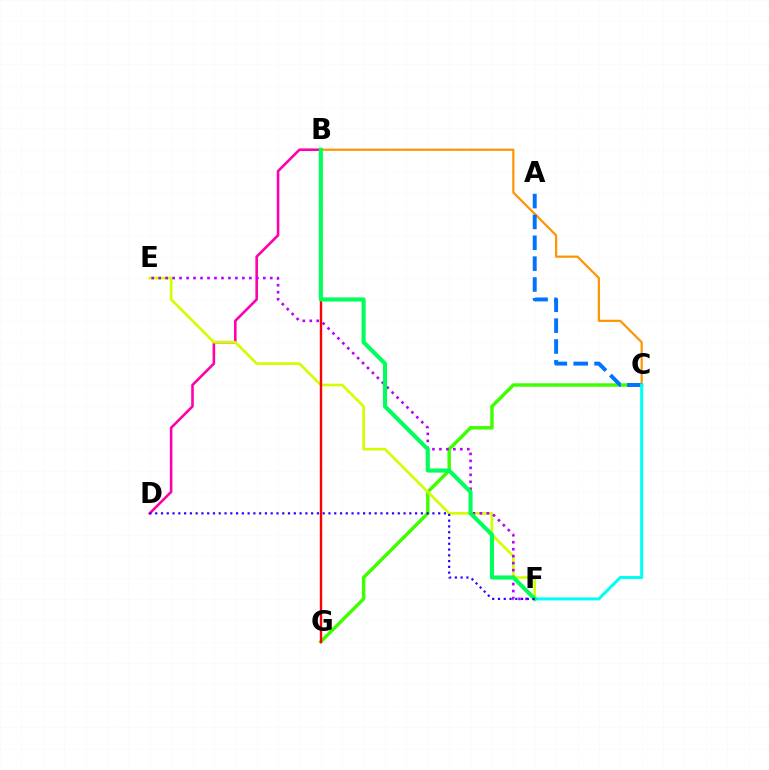{('C', 'G'): [{'color': '#3dff00', 'line_style': 'solid', 'thickness': 2.48}], ('B', 'D'): [{'color': '#ff00ac', 'line_style': 'solid', 'thickness': 1.87}], ('B', 'C'): [{'color': '#ff9400', 'line_style': 'solid', 'thickness': 1.58}], ('A', 'C'): [{'color': '#0074ff', 'line_style': 'dashed', 'thickness': 2.83}], ('E', 'F'): [{'color': '#d1ff00', 'line_style': 'solid', 'thickness': 1.91}, {'color': '#b900ff', 'line_style': 'dotted', 'thickness': 1.9}], ('B', 'G'): [{'color': '#ff0000', 'line_style': 'solid', 'thickness': 1.71}], ('C', 'F'): [{'color': '#00fff6', 'line_style': 'solid', 'thickness': 2.18}], ('B', 'F'): [{'color': '#00ff5c', 'line_style': 'solid', 'thickness': 2.94}], ('D', 'F'): [{'color': '#2500ff', 'line_style': 'dotted', 'thickness': 1.57}]}